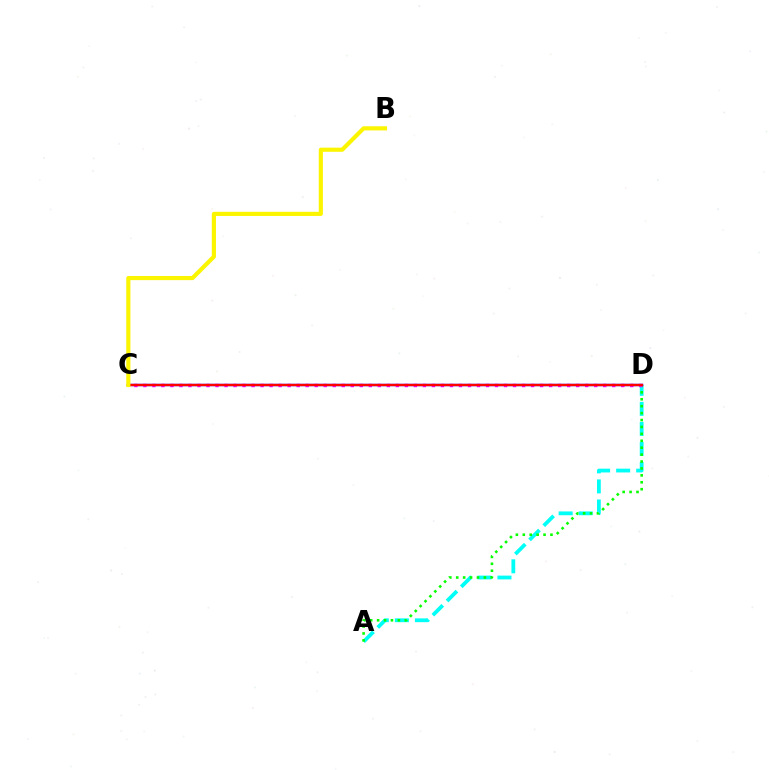{('A', 'D'): [{'color': '#00fff6', 'line_style': 'dashed', 'thickness': 2.72}, {'color': '#08ff00', 'line_style': 'dotted', 'thickness': 1.88}], ('C', 'D'): [{'color': '#0010ff', 'line_style': 'solid', 'thickness': 1.7}, {'color': '#ee00ff', 'line_style': 'dotted', 'thickness': 2.45}, {'color': '#ff0000', 'line_style': 'solid', 'thickness': 1.68}], ('B', 'C'): [{'color': '#fcf500', 'line_style': 'solid', 'thickness': 2.99}]}